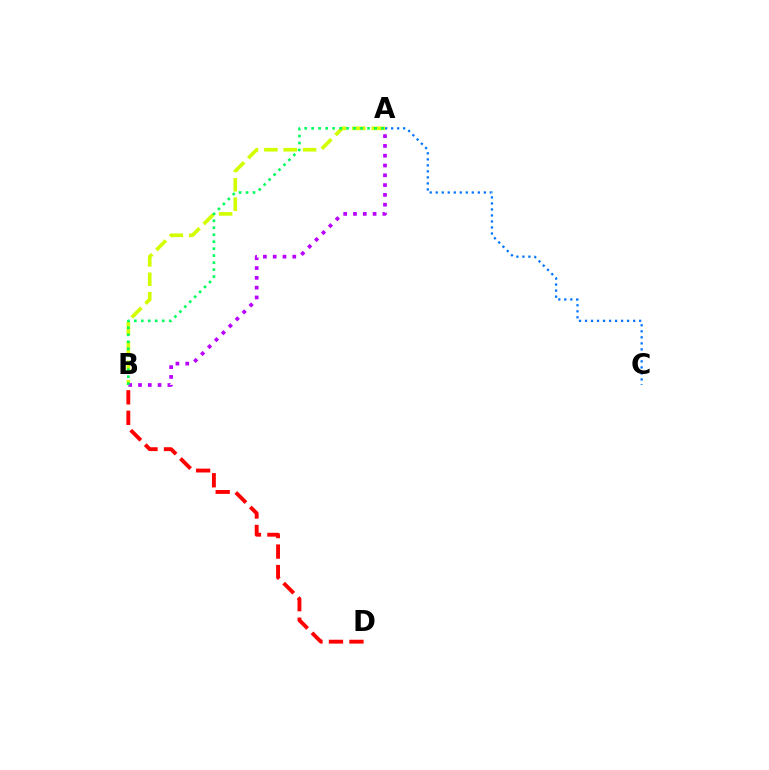{('B', 'D'): [{'color': '#ff0000', 'line_style': 'dashed', 'thickness': 2.78}], ('A', 'B'): [{'color': '#d1ff00', 'line_style': 'dashed', 'thickness': 2.63}, {'color': '#b900ff', 'line_style': 'dotted', 'thickness': 2.66}, {'color': '#00ff5c', 'line_style': 'dotted', 'thickness': 1.9}], ('A', 'C'): [{'color': '#0074ff', 'line_style': 'dotted', 'thickness': 1.63}]}